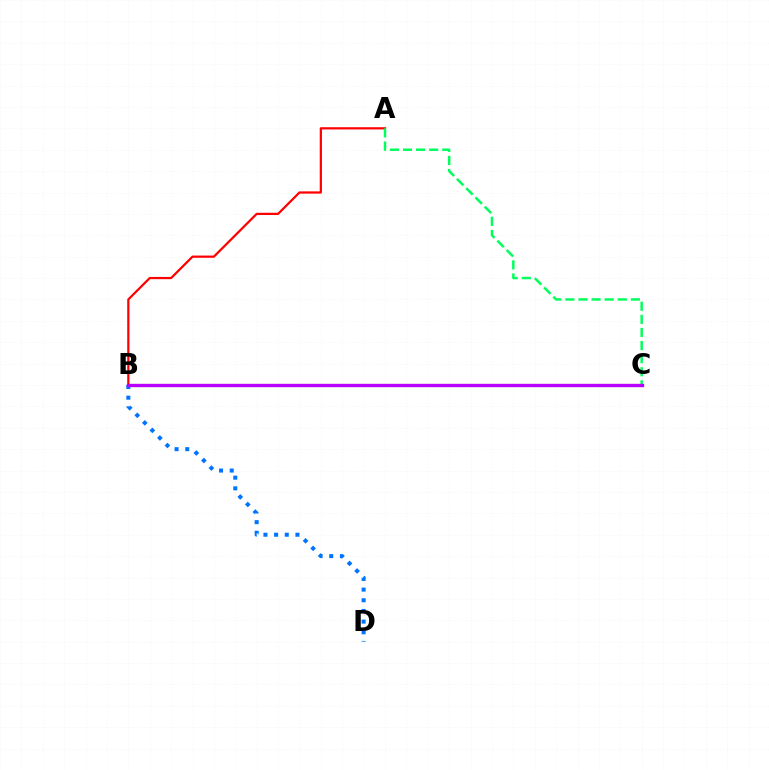{('B', 'C'): [{'color': '#d1ff00', 'line_style': 'solid', 'thickness': 2.27}, {'color': '#b900ff', 'line_style': 'solid', 'thickness': 2.4}], ('A', 'B'): [{'color': '#ff0000', 'line_style': 'solid', 'thickness': 1.61}], ('A', 'C'): [{'color': '#00ff5c', 'line_style': 'dashed', 'thickness': 1.78}], ('B', 'D'): [{'color': '#0074ff', 'line_style': 'dotted', 'thickness': 2.9}]}